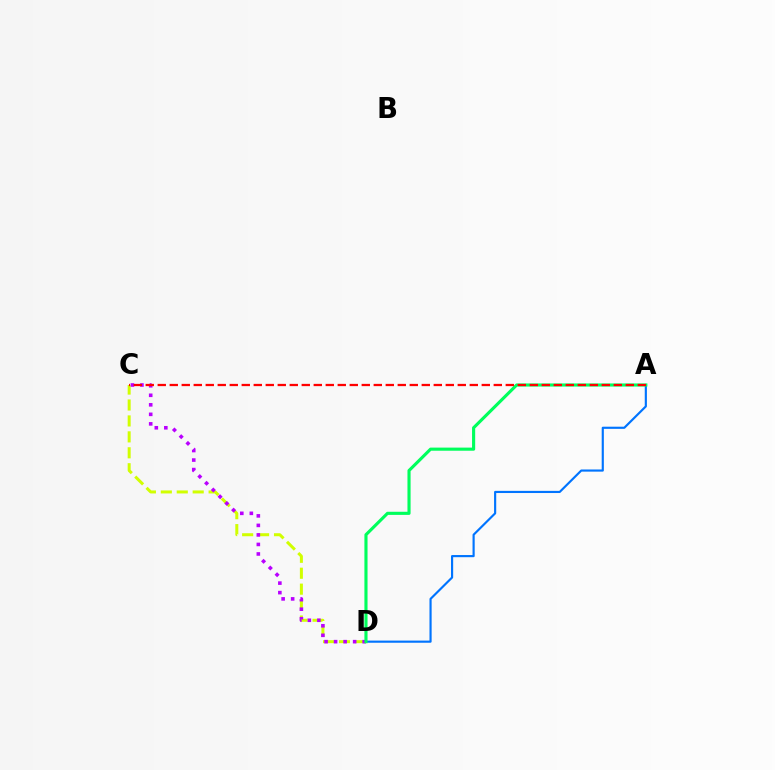{('C', 'D'): [{'color': '#d1ff00', 'line_style': 'dashed', 'thickness': 2.16}, {'color': '#b900ff', 'line_style': 'dotted', 'thickness': 2.59}], ('A', 'D'): [{'color': '#0074ff', 'line_style': 'solid', 'thickness': 1.55}, {'color': '#00ff5c', 'line_style': 'solid', 'thickness': 2.25}], ('A', 'C'): [{'color': '#ff0000', 'line_style': 'dashed', 'thickness': 1.63}]}